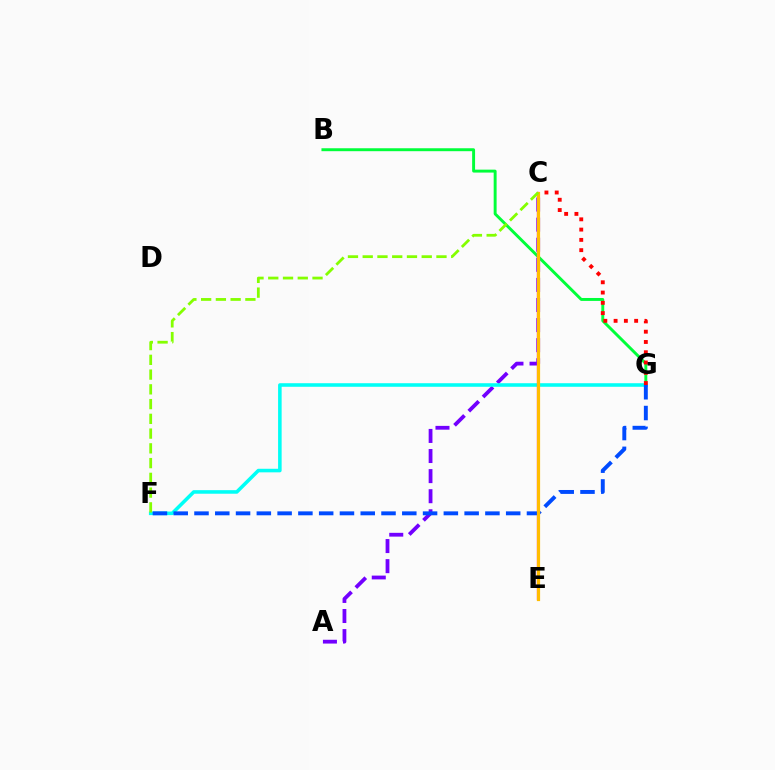{('B', 'G'): [{'color': '#00ff39', 'line_style': 'solid', 'thickness': 2.11}], ('A', 'C'): [{'color': '#7200ff', 'line_style': 'dashed', 'thickness': 2.73}], ('F', 'G'): [{'color': '#00fff6', 'line_style': 'solid', 'thickness': 2.56}, {'color': '#004bff', 'line_style': 'dashed', 'thickness': 2.82}], ('C', 'E'): [{'color': '#ff00cf', 'line_style': 'solid', 'thickness': 1.62}, {'color': '#ffbd00', 'line_style': 'solid', 'thickness': 2.31}], ('C', 'G'): [{'color': '#ff0000', 'line_style': 'dotted', 'thickness': 2.79}], ('C', 'F'): [{'color': '#84ff00', 'line_style': 'dashed', 'thickness': 2.0}]}